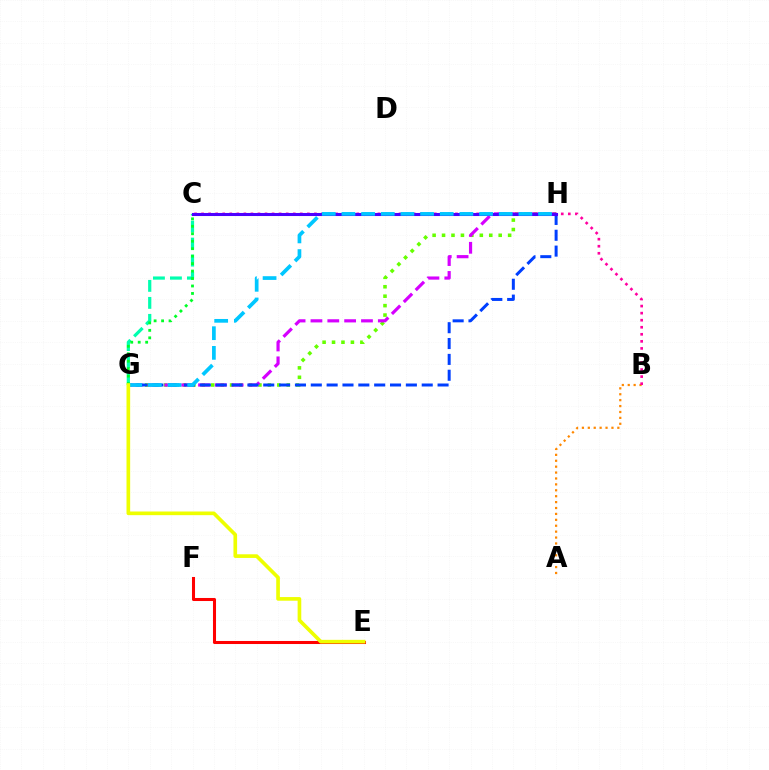{('A', 'B'): [{'color': '#ff8800', 'line_style': 'dotted', 'thickness': 1.6}], ('E', 'F'): [{'color': '#ff0000', 'line_style': 'solid', 'thickness': 2.19}], ('B', 'C'): [{'color': '#ff00a0', 'line_style': 'dotted', 'thickness': 1.92}], ('G', 'H'): [{'color': '#66ff00', 'line_style': 'dotted', 'thickness': 2.57}, {'color': '#d600ff', 'line_style': 'dashed', 'thickness': 2.29}, {'color': '#003fff', 'line_style': 'dashed', 'thickness': 2.15}, {'color': '#00c7ff', 'line_style': 'dashed', 'thickness': 2.67}], ('C', 'G'): [{'color': '#00ffaf', 'line_style': 'dashed', 'thickness': 2.31}, {'color': '#00ff27', 'line_style': 'dotted', 'thickness': 2.03}], ('C', 'H'): [{'color': '#4f00ff', 'line_style': 'solid', 'thickness': 2.2}], ('E', 'G'): [{'color': '#eeff00', 'line_style': 'solid', 'thickness': 2.63}]}